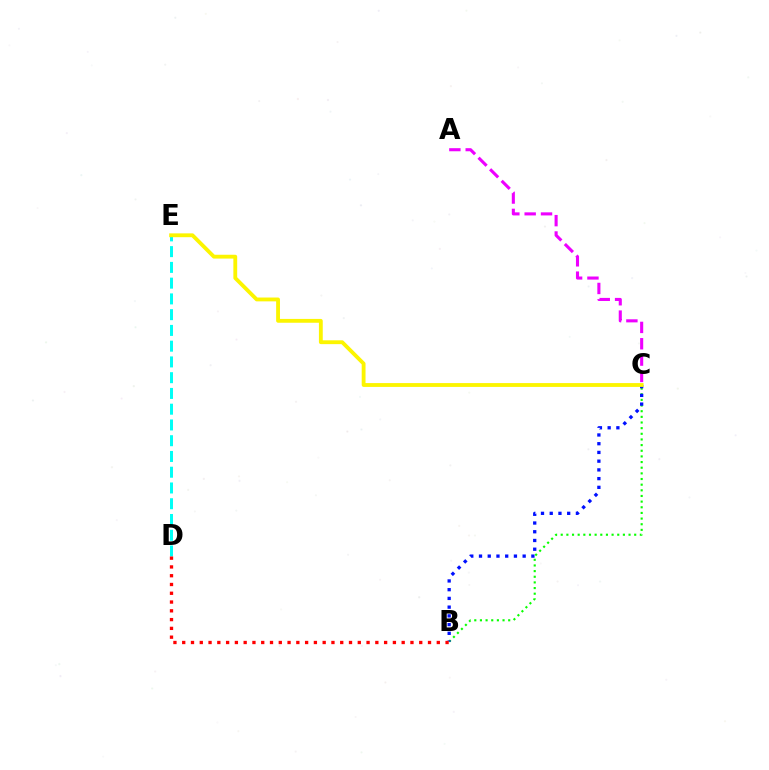{('B', 'C'): [{'color': '#08ff00', 'line_style': 'dotted', 'thickness': 1.54}, {'color': '#0010ff', 'line_style': 'dotted', 'thickness': 2.37}], ('D', 'E'): [{'color': '#00fff6', 'line_style': 'dashed', 'thickness': 2.14}], ('A', 'C'): [{'color': '#ee00ff', 'line_style': 'dashed', 'thickness': 2.22}], ('C', 'E'): [{'color': '#fcf500', 'line_style': 'solid', 'thickness': 2.76}], ('B', 'D'): [{'color': '#ff0000', 'line_style': 'dotted', 'thickness': 2.39}]}